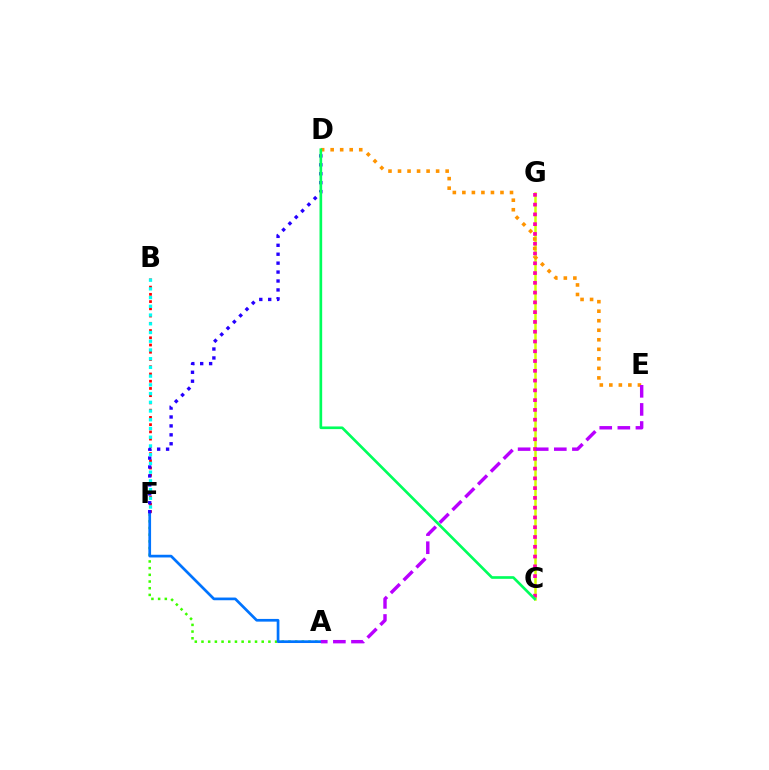{('B', 'F'): [{'color': '#ff0000', 'line_style': 'dotted', 'thickness': 1.97}, {'color': '#00fff6', 'line_style': 'dotted', 'thickness': 2.37}], ('A', 'F'): [{'color': '#3dff00', 'line_style': 'dotted', 'thickness': 1.82}, {'color': '#0074ff', 'line_style': 'solid', 'thickness': 1.95}], ('C', 'G'): [{'color': '#d1ff00', 'line_style': 'solid', 'thickness': 1.8}, {'color': '#ff00ac', 'line_style': 'dotted', 'thickness': 2.66}], ('D', 'E'): [{'color': '#ff9400', 'line_style': 'dotted', 'thickness': 2.59}], ('D', 'F'): [{'color': '#2500ff', 'line_style': 'dotted', 'thickness': 2.43}], ('C', 'D'): [{'color': '#00ff5c', 'line_style': 'solid', 'thickness': 1.92}], ('A', 'E'): [{'color': '#b900ff', 'line_style': 'dashed', 'thickness': 2.46}]}